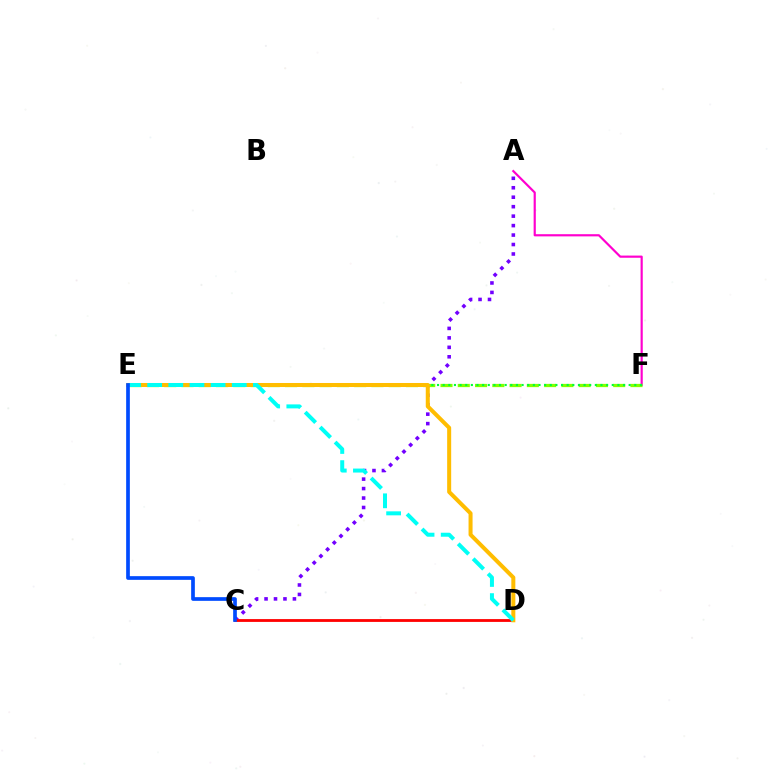{('A', 'F'): [{'color': '#ff00cf', 'line_style': 'solid', 'thickness': 1.57}], ('A', 'C'): [{'color': '#7200ff', 'line_style': 'dotted', 'thickness': 2.57}], ('C', 'D'): [{'color': '#ff0000', 'line_style': 'solid', 'thickness': 2.03}], ('E', 'F'): [{'color': '#84ff00', 'line_style': 'dashed', 'thickness': 2.35}, {'color': '#00ff39', 'line_style': 'dotted', 'thickness': 1.53}], ('D', 'E'): [{'color': '#ffbd00', 'line_style': 'solid', 'thickness': 2.89}, {'color': '#00fff6', 'line_style': 'dashed', 'thickness': 2.87}], ('C', 'E'): [{'color': '#004bff', 'line_style': 'solid', 'thickness': 2.66}]}